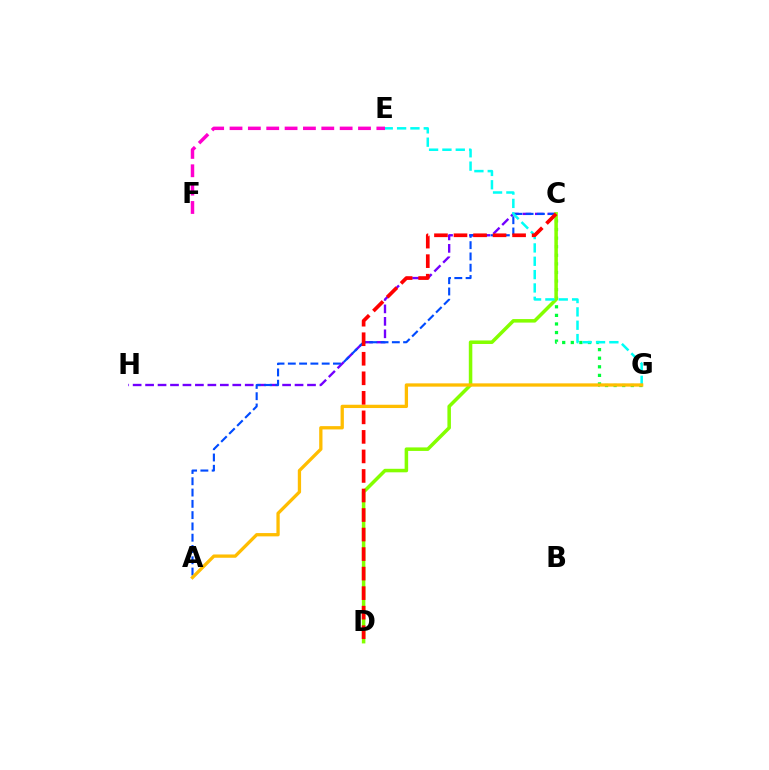{('C', 'H'): [{'color': '#7200ff', 'line_style': 'dashed', 'thickness': 1.69}], ('C', 'G'): [{'color': '#00ff39', 'line_style': 'dotted', 'thickness': 2.33}], ('A', 'C'): [{'color': '#004bff', 'line_style': 'dashed', 'thickness': 1.53}], ('C', 'D'): [{'color': '#84ff00', 'line_style': 'solid', 'thickness': 2.53}, {'color': '#ff0000', 'line_style': 'dashed', 'thickness': 2.65}], ('E', 'G'): [{'color': '#00fff6', 'line_style': 'dashed', 'thickness': 1.81}], ('E', 'F'): [{'color': '#ff00cf', 'line_style': 'dashed', 'thickness': 2.49}], ('A', 'G'): [{'color': '#ffbd00', 'line_style': 'solid', 'thickness': 2.37}]}